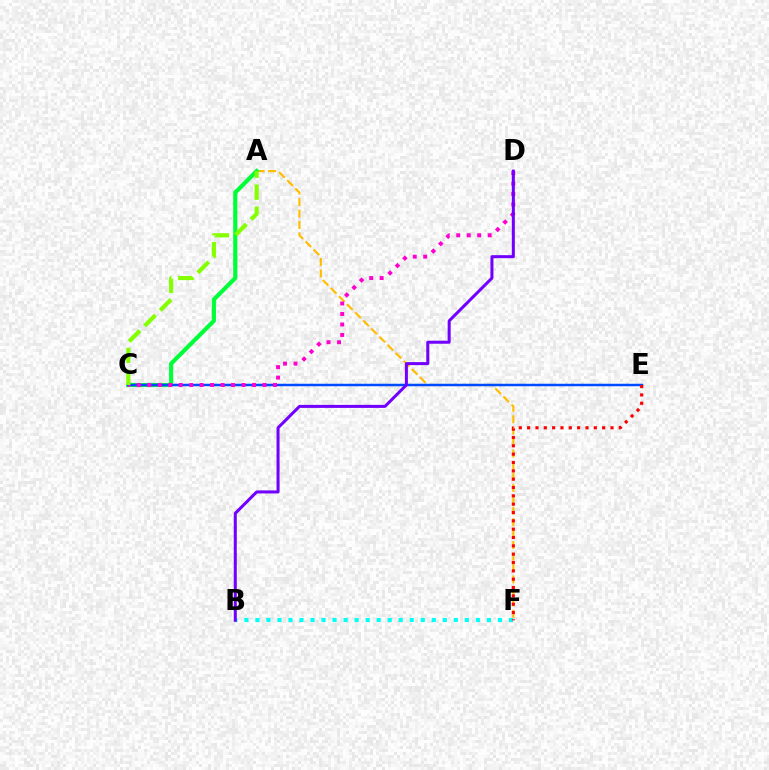{('B', 'F'): [{'color': '#00fff6', 'line_style': 'dotted', 'thickness': 2.99}], ('A', 'F'): [{'color': '#ffbd00', 'line_style': 'dashed', 'thickness': 1.55}], ('A', 'C'): [{'color': '#00ff39', 'line_style': 'solid', 'thickness': 2.99}, {'color': '#84ff00', 'line_style': 'dashed', 'thickness': 2.98}], ('C', 'E'): [{'color': '#004bff', 'line_style': 'solid', 'thickness': 1.79}], ('E', 'F'): [{'color': '#ff0000', 'line_style': 'dotted', 'thickness': 2.26}], ('C', 'D'): [{'color': '#ff00cf', 'line_style': 'dotted', 'thickness': 2.85}], ('B', 'D'): [{'color': '#7200ff', 'line_style': 'solid', 'thickness': 2.18}]}